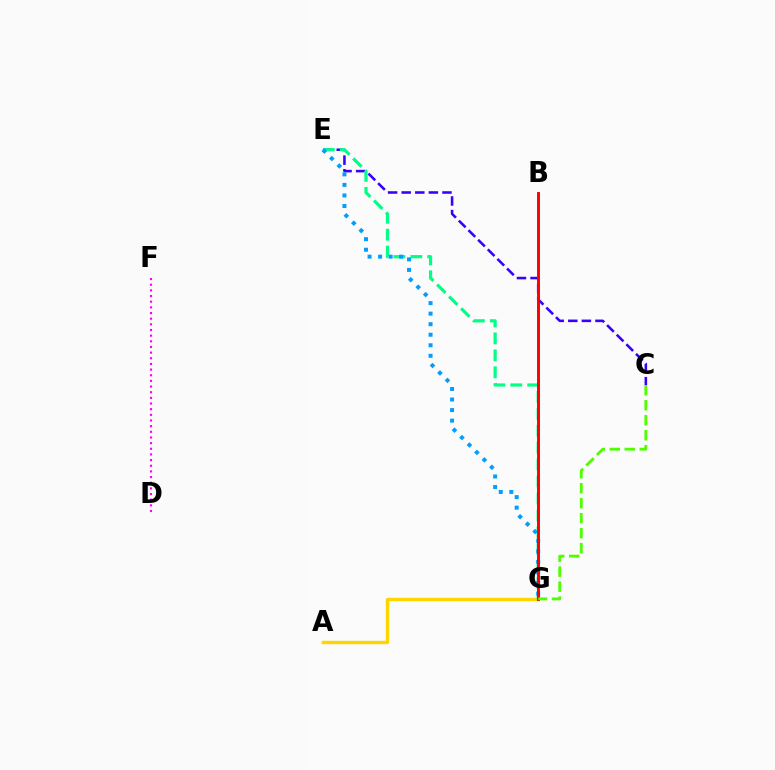{('C', 'E'): [{'color': '#3700ff', 'line_style': 'dashed', 'thickness': 1.85}], ('A', 'G'): [{'color': '#ffd500', 'line_style': 'solid', 'thickness': 2.43}], ('D', 'F'): [{'color': '#ff00ed', 'line_style': 'dotted', 'thickness': 1.54}], ('E', 'G'): [{'color': '#00ff86', 'line_style': 'dashed', 'thickness': 2.3}, {'color': '#009eff', 'line_style': 'dotted', 'thickness': 2.86}], ('B', 'G'): [{'color': '#ff0000', 'line_style': 'solid', 'thickness': 2.1}], ('C', 'G'): [{'color': '#4fff00', 'line_style': 'dashed', 'thickness': 2.04}]}